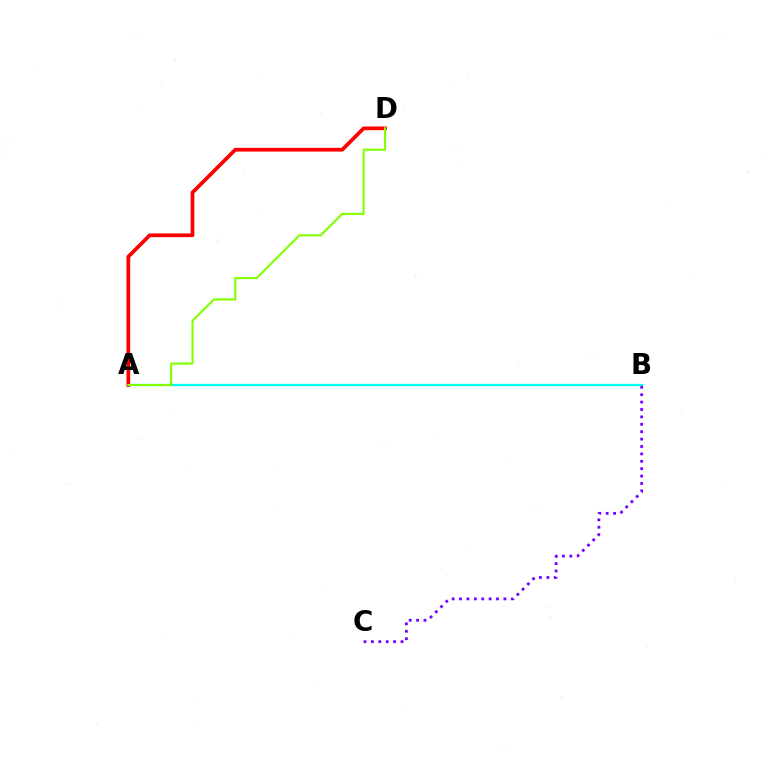{('A', 'B'): [{'color': '#00fff6', 'line_style': 'solid', 'thickness': 1.66}], ('A', 'D'): [{'color': '#ff0000', 'line_style': 'solid', 'thickness': 2.68}, {'color': '#84ff00', 'line_style': 'solid', 'thickness': 1.54}], ('B', 'C'): [{'color': '#7200ff', 'line_style': 'dotted', 'thickness': 2.01}]}